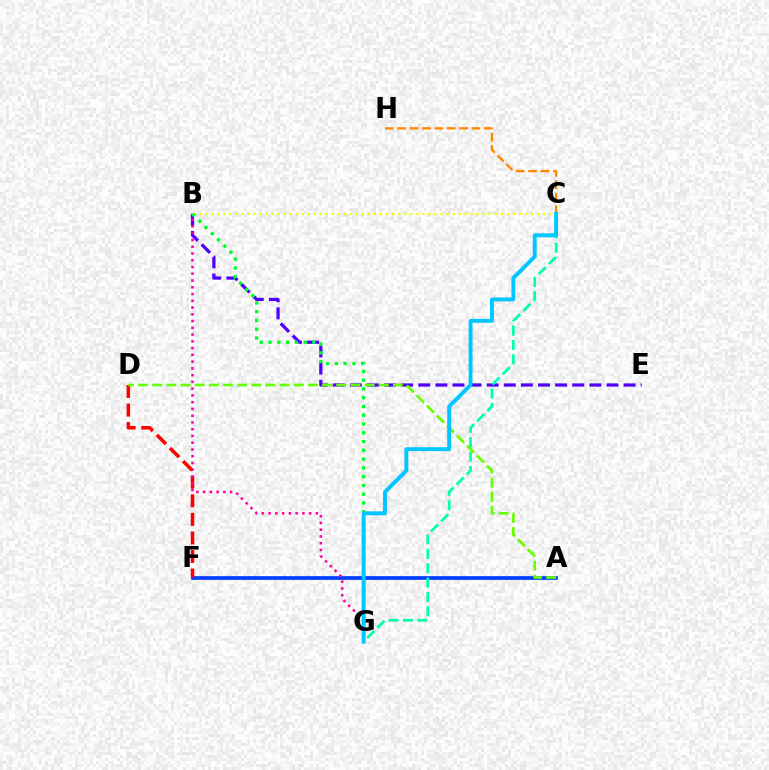{('A', 'F'): [{'color': '#d600ff', 'line_style': 'solid', 'thickness': 1.77}, {'color': '#003fff', 'line_style': 'solid', 'thickness': 2.62}], ('C', 'H'): [{'color': '#ff8800', 'line_style': 'dashed', 'thickness': 1.68}], ('D', 'F'): [{'color': '#ff0000', 'line_style': 'dashed', 'thickness': 2.52}], ('B', 'E'): [{'color': '#4f00ff', 'line_style': 'dashed', 'thickness': 2.32}], ('C', 'G'): [{'color': '#00ffaf', 'line_style': 'dashed', 'thickness': 1.95}, {'color': '#00c7ff', 'line_style': 'solid', 'thickness': 2.81}], ('B', 'C'): [{'color': '#eeff00', 'line_style': 'dotted', 'thickness': 1.64}], ('B', 'G'): [{'color': '#ff00a0', 'line_style': 'dotted', 'thickness': 1.84}, {'color': '#00ff27', 'line_style': 'dotted', 'thickness': 2.38}], ('A', 'D'): [{'color': '#66ff00', 'line_style': 'dashed', 'thickness': 1.92}]}